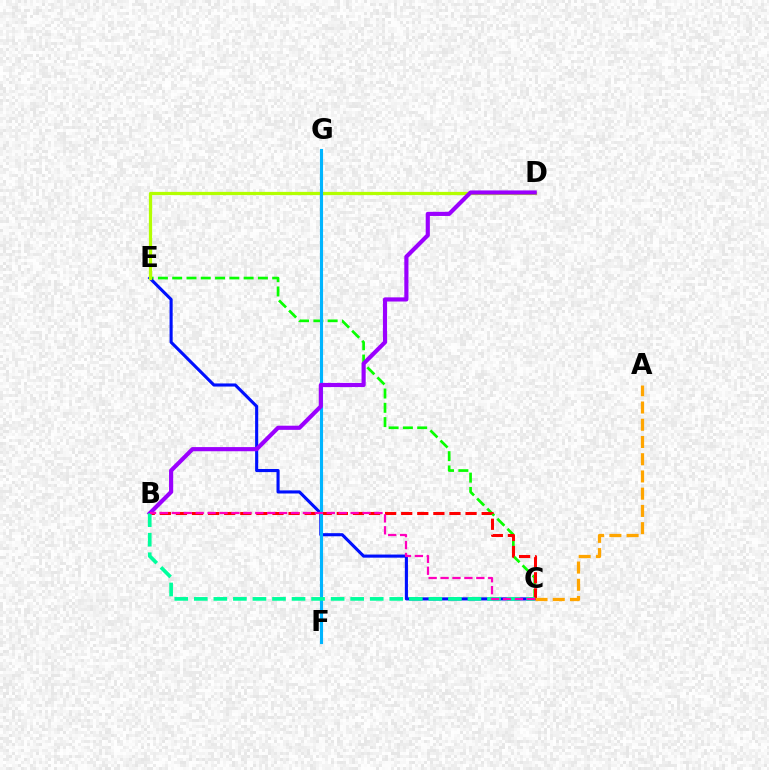{('C', 'E'): [{'color': '#08ff00', 'line_style': 'dashed', 'thickness': 1.94}, {'color': '#0010ff', 'line_style': 'solid', 'thickness': 2.23}], ('D', 'E'): [{'color': '#b3ff00', 'line_style': 'solid', 'thickness': 2.33}], ('B', 'C'): [{'color': '#ff0000', 'line_style': 'dashed', 'thickness': 2.19}, {'color': '#00ff9d', 'line_style': 'dashed', 'thickness': 2.66}, {'color': '#ff00bd', 'line_style': 'dashed', 'thickness': 1.62}], ('F', 'G'): [{'color': '#00b5ff', 'line_style': 'solid', 'thickness': 2.24}], ('B', 'D'): [{'color': '#9b00ff', 'line_style': 'solid', 'thickness': 2.99}], ('A', 'C'): [{'color': '#ffa500', 'line_style': 'dashed', 'thickness': 2.34}]}